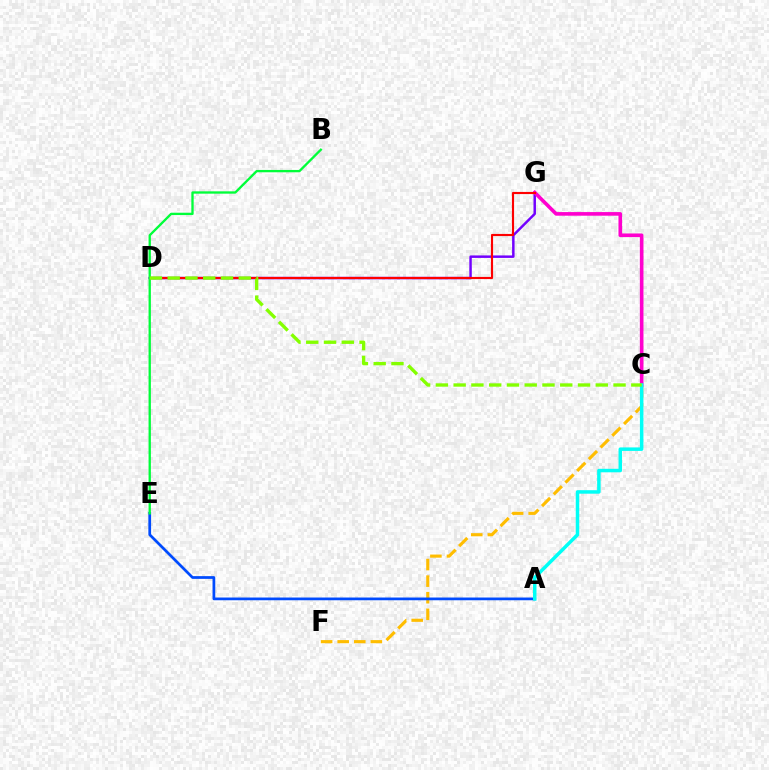{('C', 'F'): [{'color': '#ffbd00', 'line_style': 'dashed', 'thickness': 2.25}], ('D', 'G'): [{'color': '#7200ff', 'line_style': 'solid', 'thickness': 1.78}, {'color': '#ff0000', 'line_style': 'solid', 'thickness': 1.54}], ('C', 'G'): [{'color': '#ff00cf', 'line_style': 'solid', 'thickness': 2.6}], ('A', 'E'): [{'color': '#004bff', 'line_style': 'solid', 'thickness': 1.97}], ('B', 'E'): [{'color': '#00ff39', 'line_style': 'solid', 'thickness': 1.68}], ('A', 'C'): [{'color': '#00fff6', 'line_style': 'solid', 'thickness': 2.52}], ('C', 'D'): [{'color': '#84ff00', 'line_style': 'dashed', 'thickness': 2.41}]}